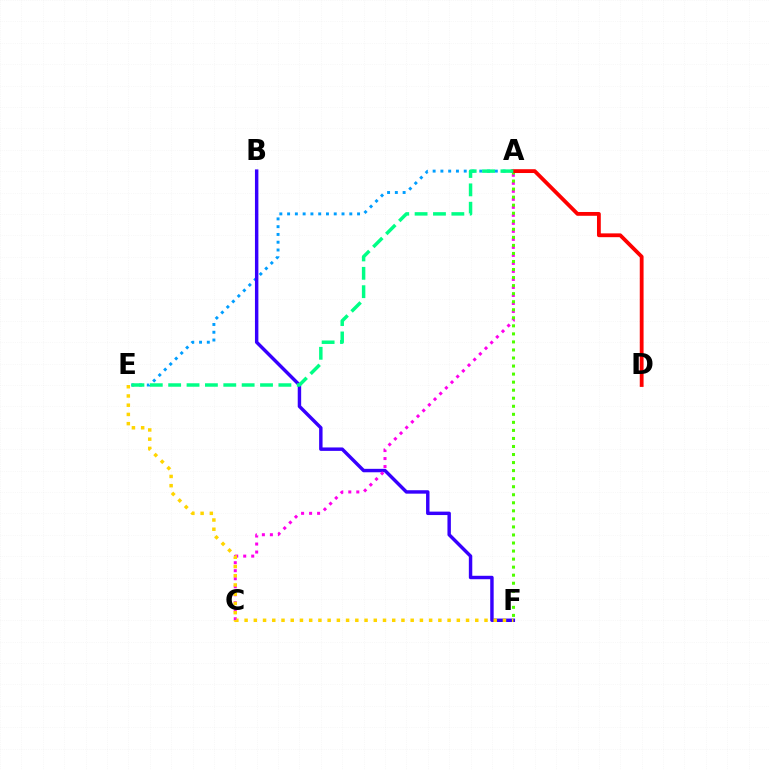{('A', 'E'): [{'color': '#009eff', 'line_style': 'dotted', 'thickness': 2.11}, {'color': '#00ff86', 'line_style': 'dashed', 'thickness': 2.5}], ('B', 'F'): [{'color': '#3700ff', 'line_style': 'solid', 'thickness': 2.47}], ('A', 'C'): [{'color': '#ff00ed', 'line_style': 'dotted', 'thickness': 2.18}], ('A', 'F'): [{'color': '#4fff00', 'line_style': 'dotted', 'thickness': 2.19}], ('E', 'F'): [{'color': '#ffd500', 'line_style': 'dotted', 'thickness': 2.51}], ('A', 'D'): [{'color': '#ff0000', 'line_style': 'solid', 'thickness': 2.74}]}